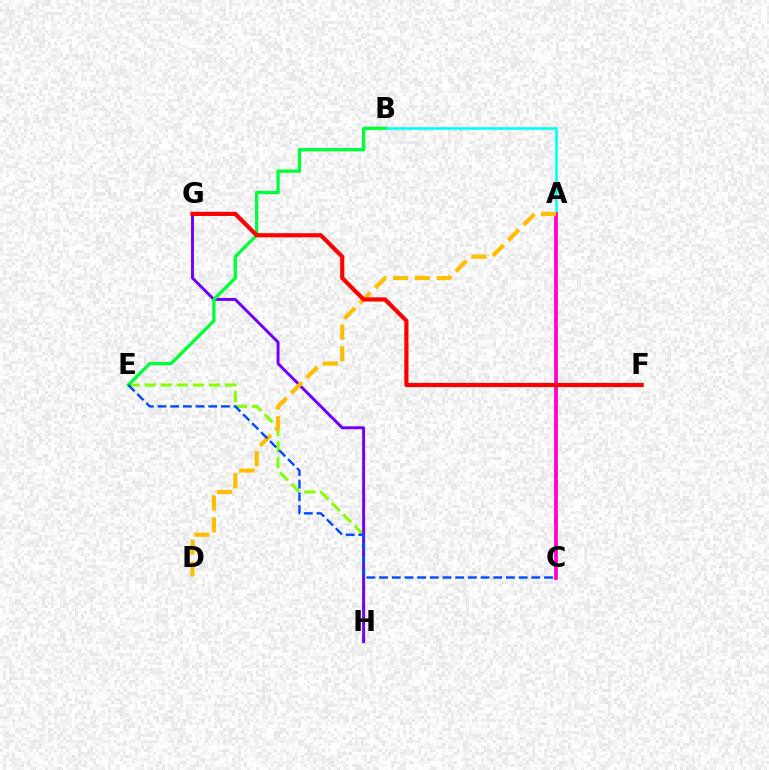{('A', 'B'): [{'color': '#00fff6', 'line_style': 'solid', 'thickness': 1.88}], ('E', 'H'): [{'color': '#84ff00', 'line_style': 'dashed', 'thickness': 2.19}], ('A', 'C'): [{'color': '#ff00cf', 'line_style': 'solid', 'thickness': 2.71}], ('G', 'H'): [{'color': '#7200ff', 'line_style': 'solid', 'thickness': 2.12}], ('A', 'D'): [{'color': '#ffbd00', 'line_style': 'dashed', 'thickness': 2.96}], ('B', 'E'): [{'color': '#00ff39', 'line_style': 'solid', 'thickness': 2.38}], ('F', 'G'): [{'color': '#ff0000', 'line_style': 'solid', 'thickness': 3.0}], ('C', 'E'): [{'color': '#004bff', 'line_style': 'dashed', 'thickness': 1.72}]}